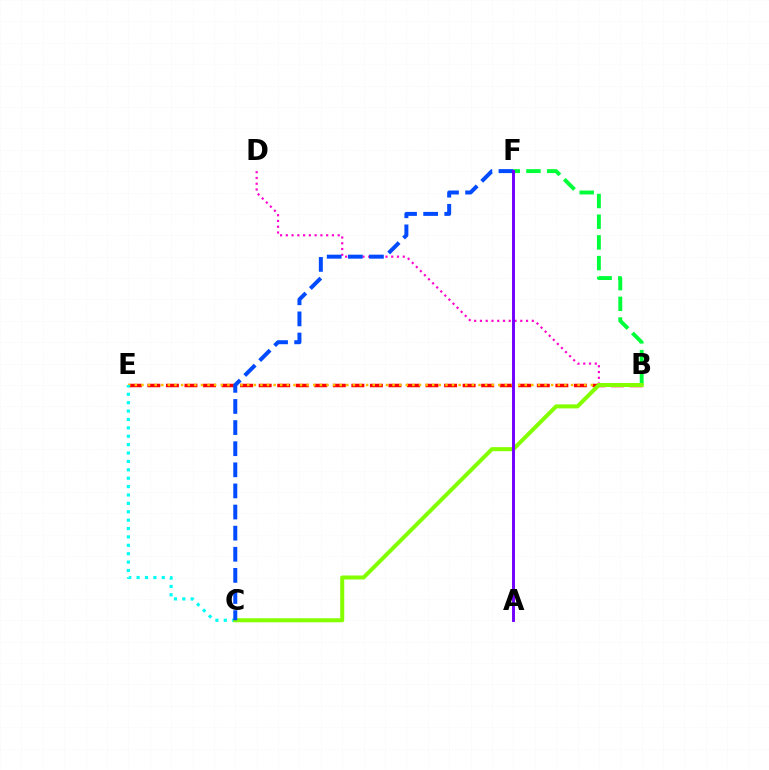{('B', 'E'): [{'color': '#ff0000', 'line_style': 'dashed', 'thickness': 2.52}, {'color': '#ffbd00', 'line_style': 'dotted', 'thickness': 1.8}], ('B', 'F'): [{'color': '#00ff39', 'line_style': 'dashed', 'thickness': 2.81}], ('B', 'D'): [{'color': '#ff00cf', 'line_style': 'dotted', 'thickness': 1.57}], ('C', 'E'): [{'color': '#00fff6', 'line_style': 'dotted', 'thickness': 2.28}], ('B', 'C'): [{'color': '#84ff00', 'line_style': 'solid', 'thickness': 2.9}], ('C', 'F'): [{'color': '#004bff', 'line_style': 'dashed', 'thickness': 2.87}], ('A', 'F'): [{'color': '#7200ff', 'line_style': 'solid', 'thickness': 2.1}]}